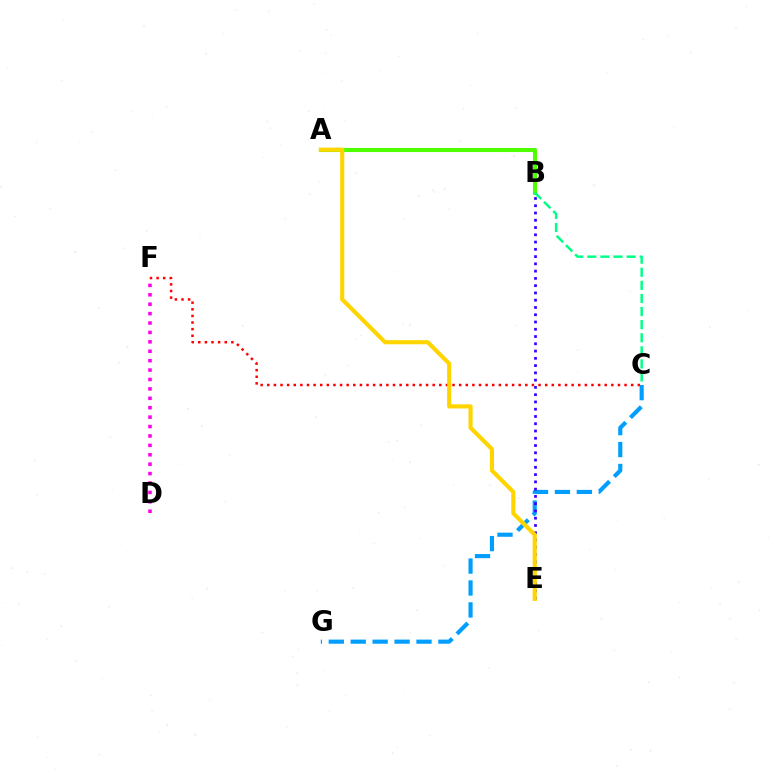{('C', 'F'): [{'color': '#ff0000', 'line_style': 'dotted', 'thickness': 1.8}], ('D', 'F'): [{'color': '#ff00ed', 'line_style': 'dotted', 'thickness': 2.56}], ('C', 'G'): [{'color': '#009eff', 'line_style': 'dashed', 'thickness': 2.98}], ('A', 'B'): [{'color': '#4fff00', 'line_style': 'solid', 'thickness': 2.95}], ('B', 'E'): [{'color': '#3700ff', 'line_style': 'dotted', 'thickness': 1.97}], ('B', 'C'): [{'color': '#00ff86', 'line_style': 'dashed', 'thickness': 1.78}], ('A', 'E'): [{'color': '#ffd500', 'line_style': 'solid', 'thickness': 2.97}]}